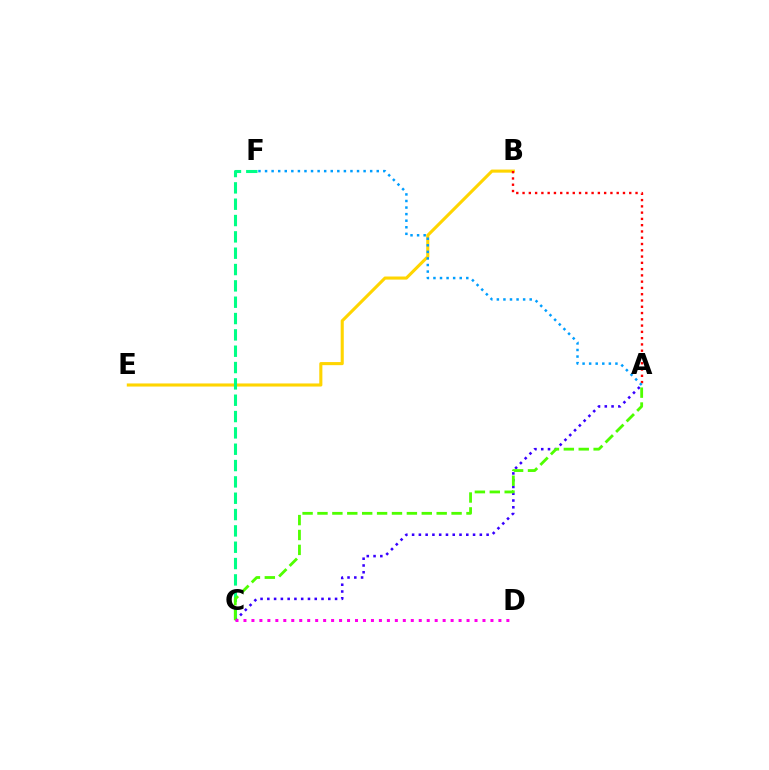{('B', 'E'): [{'color': '#ffd500', 'line_style': 'solid', 'thickness': 2.23}], ('C', 'F'): [{'color': '#00ff86', 'line_style': 'dashed', 'thickness': 2.22}], ('A', 'C'): [{'color': '#3700ff', 'line_style': 'dotted', 'thickness': 1.84}, {'color': '#4fff00', 'line_style': 'dashed', 'thickness': 2.02}], ('C', 'D'): [{'color': '#ff00ed', 'line_style': 'dotted', 'thickness': 2.16}], ('A', 'B'): [{'color': '#ff0000', 'line_style': 'dotted', 'thickness': 1.71}], ('A', 'F'): [{'color': '#009eff', 'line_style': 'dotted', 'thickness': 1.79}]}